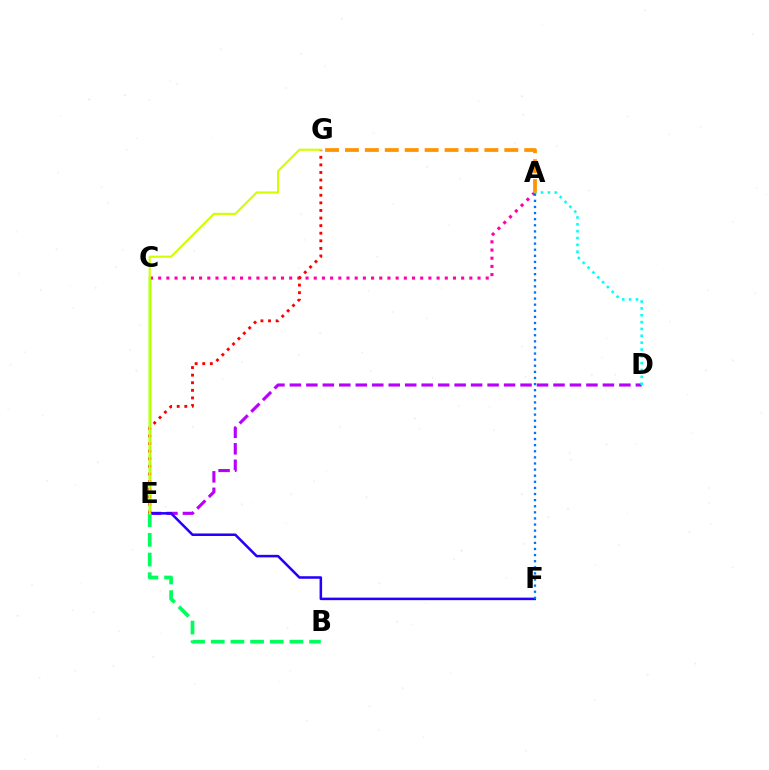{('A', 'C'): [{'color': '#ff00ac', 'line_style': 'dotted', 'thickness': 2.22}], ('A', 'G'): [{'color': '#ff9400', 'line_style': 'dashed', 'thickness': 2.71}], ('D', 'E'): [{'color': '#b900ff', 'line_style': 'dashed', 'thickness': 2.24}], ('A', 'D'): [{'color': '#00fff6', 'line_style': 'dotted', 'thickness': 1.86}], ('E', 'F'): [{'color': '#2500ff', 'line_style': 'solid', 'thickness': 1.83}], ('C', 'E'): [{'color': '#3dff00', 'line_style': 'solid', 'thickness': 1.79}], ('B', 'E'): [{'color': '#00ff5c', 'line_style': 'dashed', 'thickness': 2.67}], ('E', 'G'): [{'color': '#ff0000', 'line_style': 'dotted', 'thickness': 2.06}, {'color': '#d1ff00', 'line_style': 'solid', 'thickness': 1.54}], ('A', 'F'): [{'color': '#0074ff', 'line_style': 'dotted', 'thickness': 1.66}]}